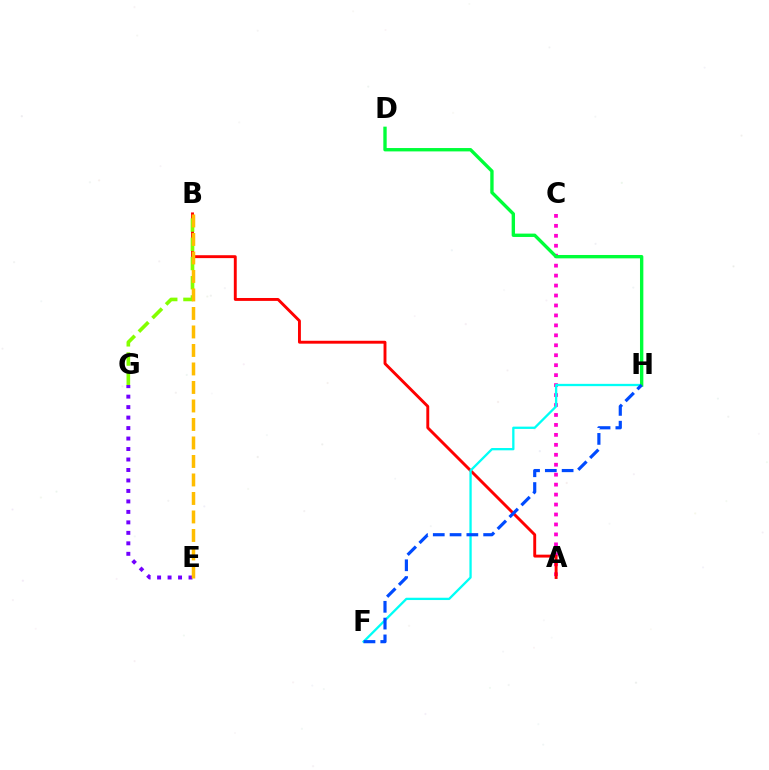{('A', 'C'): [{'color': '#ff00cf', 'line_style': 'dotted', 'thickness': 2.7}], ('A', 'B'): [{'color': '#ff0000', 'line_style': 'solid', 'thickness': 2.09}], ('F', 'H'): [{'color': '#00fff6', 'line_style': 'solid', 'thickness': 1.66}, {'color': '#004bff', 'line_style': 'dashed', 'thickness': 2.28}], ('D', 'H'): [{'color': '#00ff39', 'line_style': 'solid', 'thickness': 2.42}], ('E', 'G'): [{'color': '#7200ff', 'line_style': 'dotted', 'thickness': 2.85}], ('B', 'G'): [{'color': '#84ff00', 'line_style': 'dashed', 'thickness': 2.61}], ('B', 'E'): [{'color': '#ffbd00', 'line_style': 'dashed', 'thickness': 2.51}]}